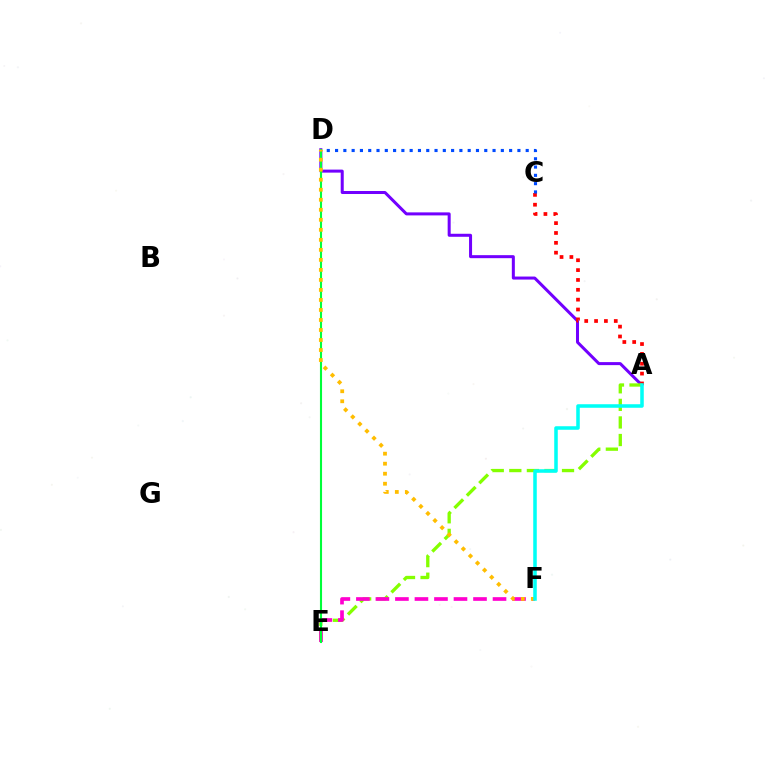{('A', 'D'): [{'color': '#7200ff', 'line_style': 'solid', 'thickness': 2.17}], ('A', 'C'): [{'color': '#ff0000', 'line_style': 'dotted', 'thickness': 2.68}], ('A', 'E'): [{'color': '#84ff00', 'line_style': 'dashed', 'thickness': 2.39}], ('E', 'F'): [{'color': '#ff00cf', 'line_style': 'dashed', 'thickness': 2.65}], ('D', 'E'): [{'color': '#00ff39', 'line_style': 'solid', 'thickness': 1.52}], ('D', 'F'): [{'color': '#ffbd00', 'line_style': 'dotted', 'thickness': 2.72}], ('A', 'F'): [{'color': '#00fff6', 'line_style': 'solid', 'thickness': 2.55}], ('C', 'D'): [{'color': '#004bff', 'line_style': 'dotted', 'thickness': 2.25}]}